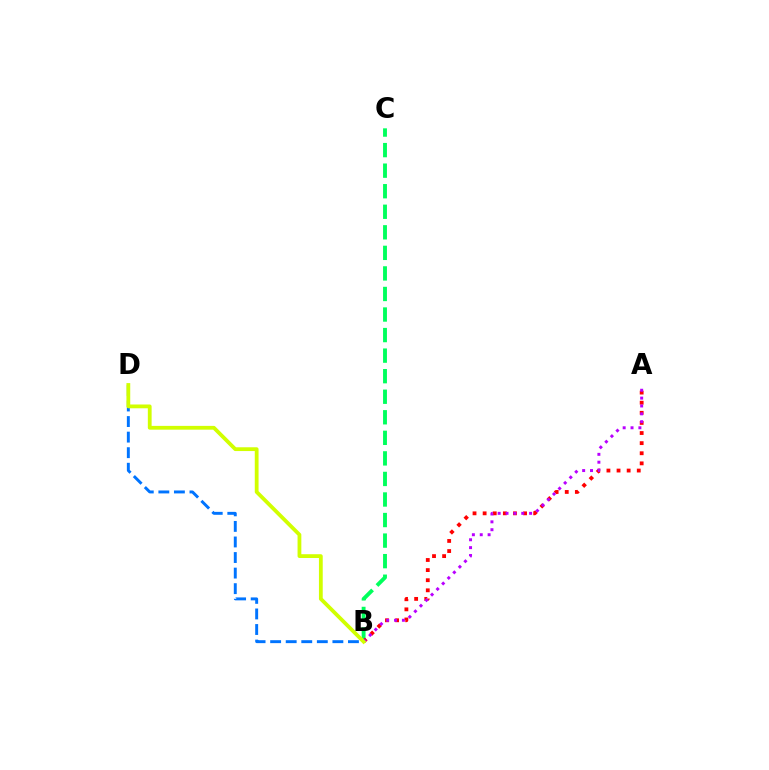{('B', 'D'): [{'color': '#0074ff', 'line_style': 'dashed', 'thickness': 2.11}, {'color': '#d1ff00', 'line_style': 'solid', 'thickness': 2.73}], ('B', 'C'): [{'color': '#00ff5c', 'line_style': 'dashed', 'thickness': 2.79}], ('A', 'B'): [{'color': '#ff0000', 'line_style': 'dotted', 'thickness': 2.75}, {'color': '#b900ff', 'line_style': 'dotted', 'thickness': 2.14}]}